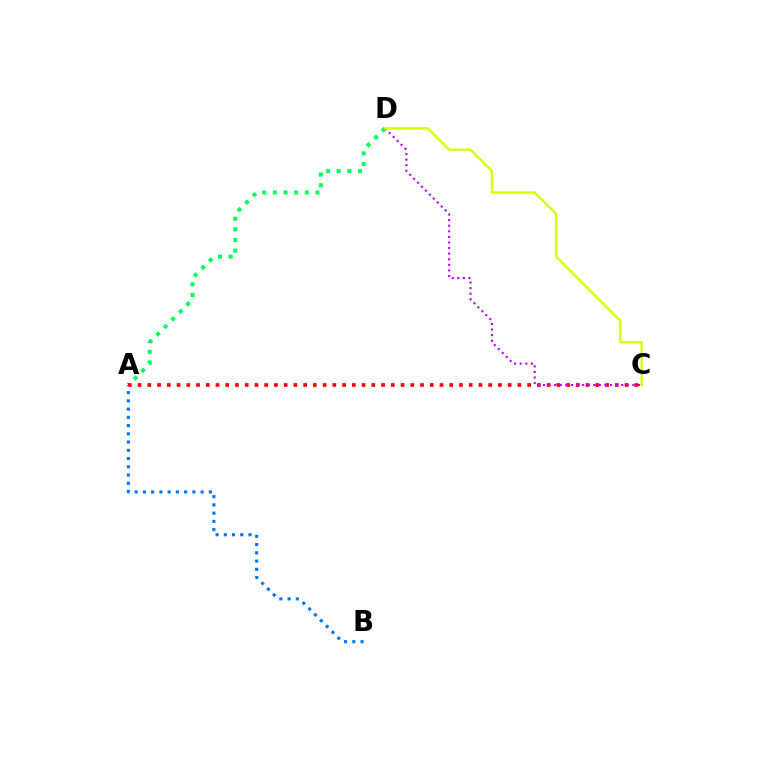{('A', 'D'): [{'color': '#00ff5c', 'line_style': 'dotted', 'thickness': 2.89}], ('A', 'C'): [{'color': '#ff0000', 'line_style': 'dotted', 'thickness': 2.65}], ('C', 'D'): [{'color': '#b900ff', 'line_style': 'dotted', 'thickness': 1.52}, {'color': '#d1ff00', 'line_style': 'solid', 'thickness': 1.68}], ('A', 'B'): [{'color': '#0074ff', 'line_style': 'dotted', 'thickness': 2.24}]}